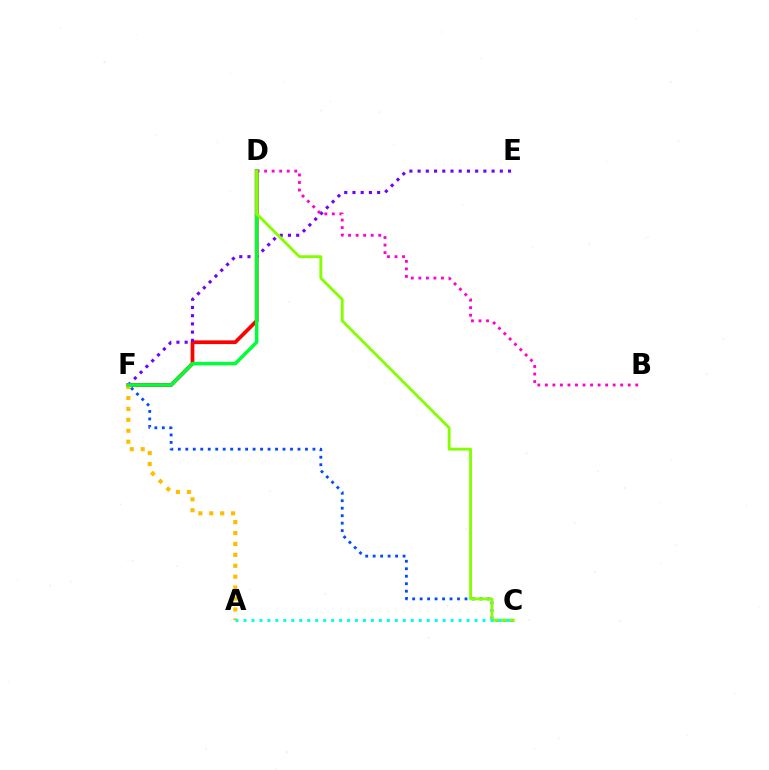{('D', 'F'): [{'color': '#ff0000', 'line_style': 'solid', 'thickness': 2.69}, {'color': '#00ff39', 'line_style': 'solid', 'thickness': 2.52}], ('A', 'F'): [{'color': '#ffbd00', 'line_style': 'dotted', 'thickness': 2.97}], ('E', 'F'): [{'color': '#7200ff', 'line_style': 'dotted', 'thickness': 2.23}], ('B', 'D'): [{'color': '#ff00cf', 'line_style': 'dotted', 'thickness': 2.05}], ('C', 'F'): [{'color': '#004bff', 'line_style': 'dotted', 'thickness': 2.03}], ('C', 'D'): [{'color': '#84ff00', 'line_style': 'solid', 'thickness': 2.06}], ('A', 'C'): [{'color': '#00fff6', 'line_style': 'dotted', 'thickness': 2.17}]}